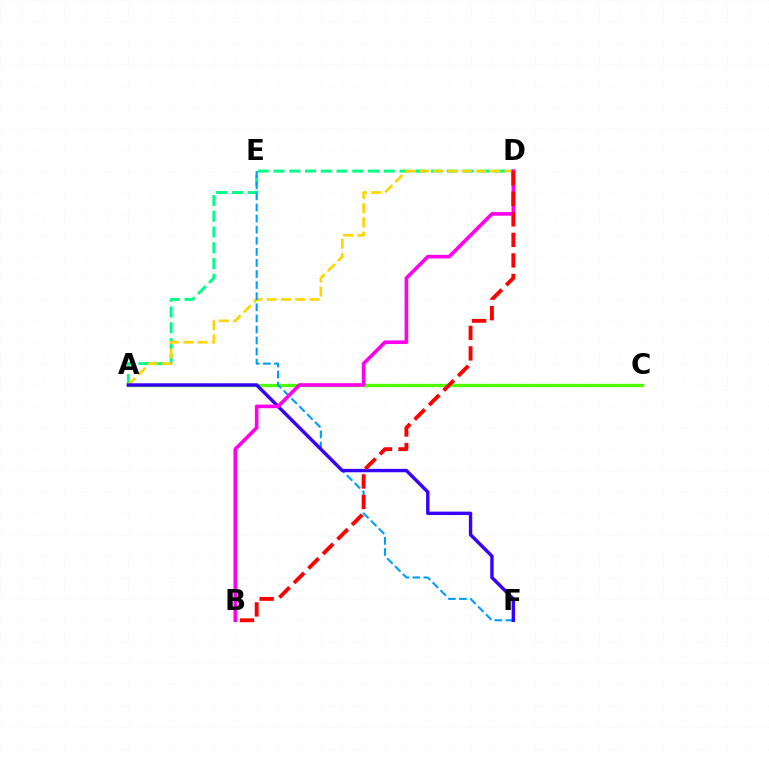{('A', 'D'): [{'color': '#00ff86', 'line_style': 'dashed', 'thickness': 2.14}, {'color': '#ffd500', 'line_style': 'dashed', 'thickness': 1.93}], ('A', 'C'): [{'color': '#4fff00', 'line_style': 'solid', 'thickness': 2.39}], ('E', 'F'): [{'color': '#009eff', 'line_style': 'dashed', 'thickness': 1.51}], ('A', 'F'): [{'color': '#3700ff', 'line_style': 'solid', 'thickness': 2.45}], ('B', 'D'): [{'color': '#ff00ed', 'line_style': 'solid', 'thickness': 2.6}, {'color': '#ff0000', 'line_style': 'dashed', 'thickness': 2.79}]}